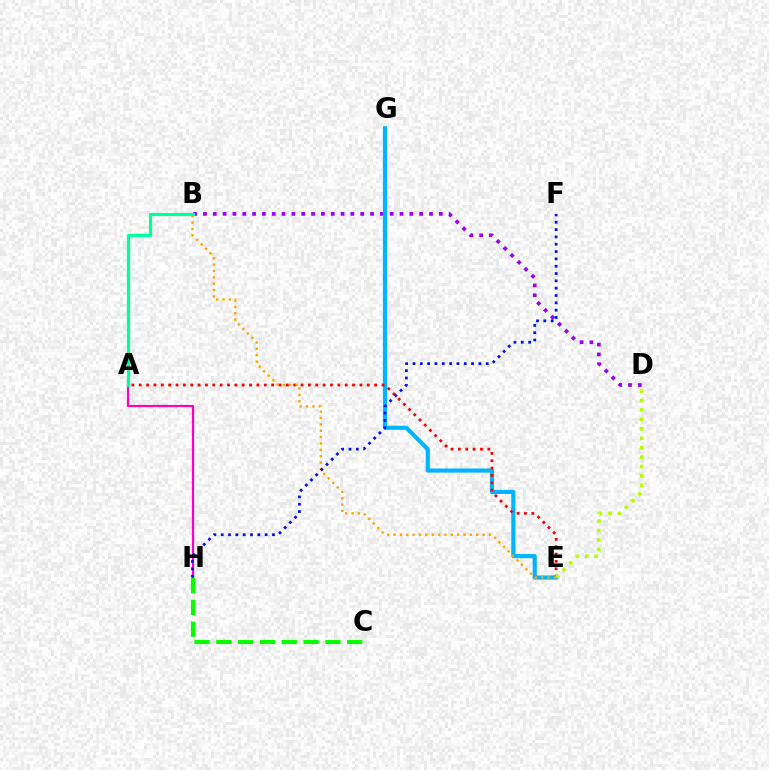{('B', 'D'): [{'color': '#9b00ff', 'line_style': 'dotted', 'thickness': 2.67}], ('E', 'G'): [{'color': '#00b5ff', 'line_style': 'solid', 'thickness': 2.97}], ('A', 'E'): [{'color': '#ff0000', 'line_style': 'dotted', 'thickness': 2.0}], ('D', 'E'): [{'color': '#b3ff00', 'line_style': 'dotted', 'thickness': 2.56}], ('A', 'H'): [{'color': '#ff00bd', 'line_style': 'solid', 'thickness': 1.59}], ('B', 'E'): [{'color': '#ffa500', 'line_style': 'dotted', 'thickness': 1.73}], ('A', 'B'): [{'color': '#00ff9d', 'line_style': 'solid', 'thickness': 2.32}], ('C', 'H'): [{'color': '#08ff00', 'line_style': 'dashed', 'thickness': 2.96}], ('F', 'H'): [{'color': '#0010ff', 'line_style': 'dotted', 'thickness': 1.99}]}